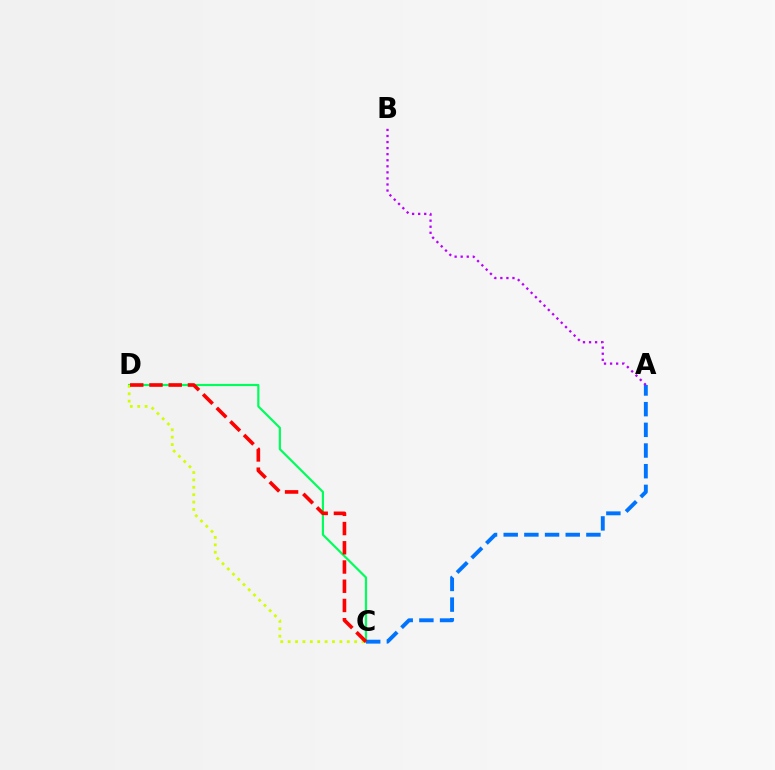{('C', 'D'): [{'color': '#00ff5c', 'line_style': 'solid', 'thickness': 1.58}, {'color': '#d1ff00', 'line_style': 'dotted', 'thickness': 2.01}, {'color': '#ff0000', 'line_style': 'dashed', 'thickness': 2.61}], ('A', 'C'): [{'color': '#0074ff', 'line_style': 'dashed', 'thickness': 2.81}], ('A', 'B'): [{'color': '#b900ff', 'line_style': 'dotted', 'thickness': 1.65}]}